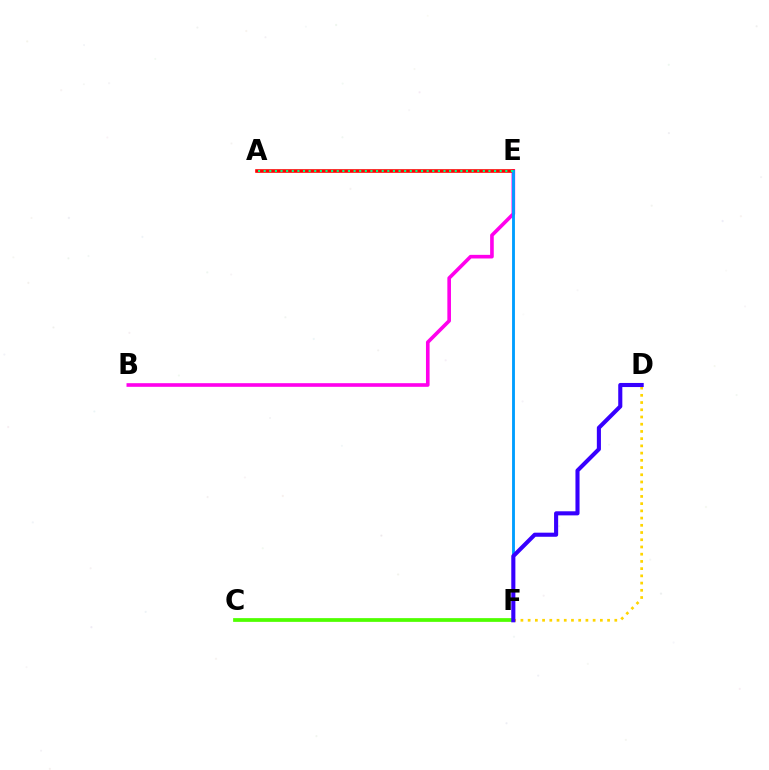{('B', 'E'): [{'color': '#ff00ed', 'line_style': 'solid', 'thickness': 2.61}], ('D', 'F'): [{'color': '#ffd500', 'line_style': 'dotted', 'thickness': 1.96}, {'color': '#3700ff', 'line_style': 'solid', 'thickness': 2.94}], ('C', 'F'): [{'color': '#4fff00', 'line_style': 'solid', 'thickness': 2.69}], ('A', 'E'): [{'color': '#ff0000', 'line_style': 'solid', 'thickness': 2.6}, {'color': '#00ff86', 'line_style': 'dotted', 'thickness': 1.53}], ('E', 'F'): [{'color': '#009eff', 'line_style': 'solid', 'thickness': 2.07}]}